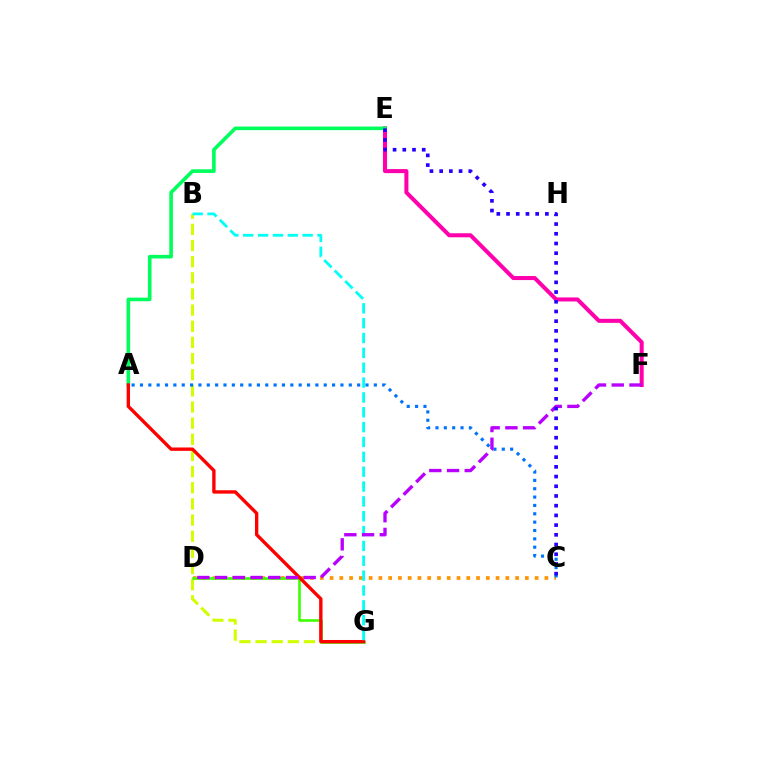{('C', 'D'): [{'color': '#ff9400', 'line_style': 'dotted', 'thickness': 2.65}], ('B', 'G'): [{'color': '#d1ff00', 'line_style': 'dashed', 'thickness': 2.19}, {'color': '#00fff6', 'line_style': 'dashed', 'thickness': 2.02}], ('E', 'F'): [{'color': '#ff00ac', 'line_style': 'solid', 'thickness': 2.9}], ('A', 'E'): [{'color': '#00ff5c', 'line_style': 'solid', 'thickness': 2.61}], ('D', 'G'): [{'color': '#3dff00', 'line_style': 'solid', 'thickness': 1.88}], ('A', 'C'): [{'color': '#0074ff', 'line_style': 'dotted', 'thickness': 2.27}], ('A', 'G'): [{'color': '#ff0000', 'line_style': 'solid', 'thickness': 2.42}], ('D', 'F'): [{'color': '#b900ff', 'line_style': 'dashed', 'thickness': 2.41}], ('C', 'E'): [{'color': '#2500ff', 'line_style': 'dotted', 'thickness': 2.64}]}